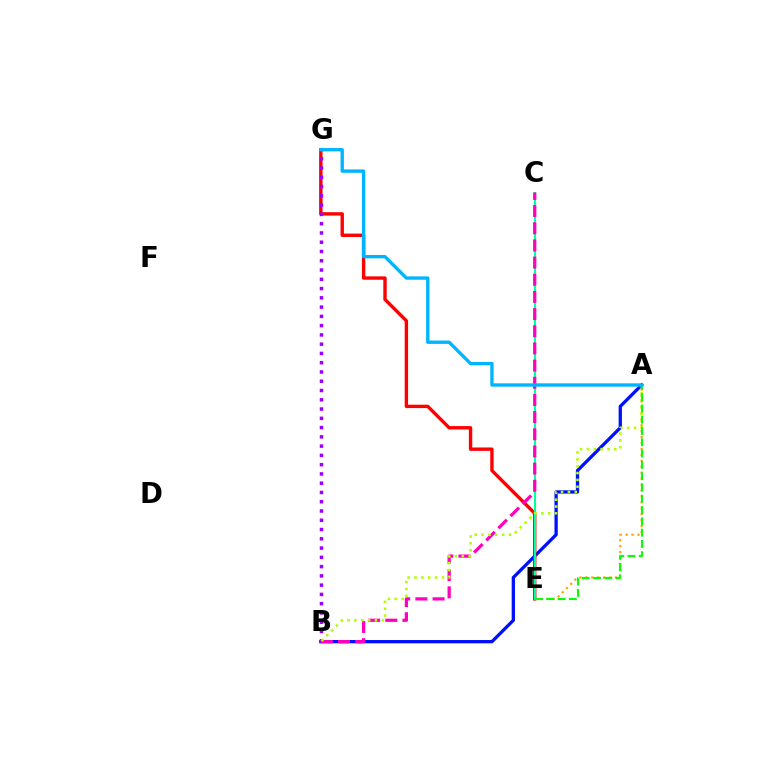{('A', 'B'): [{'color': '#0010ff', 'line_style': 'solid', 'thickness': 2.37}, {'color': '#b3ff00', 'line_style': 'dotted', 'thickness': 1.86}], ('A', 'E'): [{'color': '#ffa500', 'line_style': 'dotted', 'thickness': 1.61}, {'color': '#08ff00', 'line_style': 'dashed', 'thickness': 1.53}], ('E', 'G'): [{'color': '#ff0000', 'line_style': 'solid', 'thickness': 2.44}], ('C', 'E'): [{'color': '#00ff9d', 'line_style': 'solid', 'thickness': 1.52}], ('B', 'G'): [{'color': '#9b00ff', 'line_style': 'dotted', 'thickness': 2.52}], ('B', 'C'): [{'color': '#ff00bd', 'line_style': 'dashed', 'thickness': 2.33}], ('A', 'G'): [{'color': '#00b5ff', 'line_style': 'solid', 'thickness': 2.42}]}